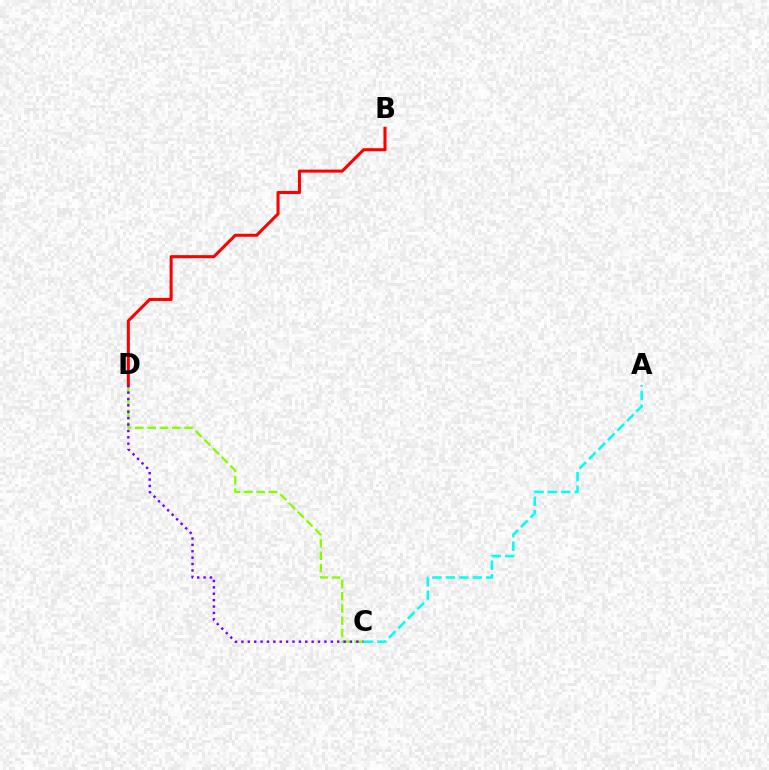{('C', 'D'): [{'color': '#84ff00', 'line_style': 'dashed', 'thickness': 1.68}, {'color': '#7200ff', 'line_style': 'dotted', 'thickness': 1.74}], ('B', 'D'): [{'color': '#ff0000', 'line_style': 'solid', 'thickness': 2.2}], ('A', 'C'): [{'color': '#00fff6', 'line_style': 'dashed', 'thickness': 1.83}]}